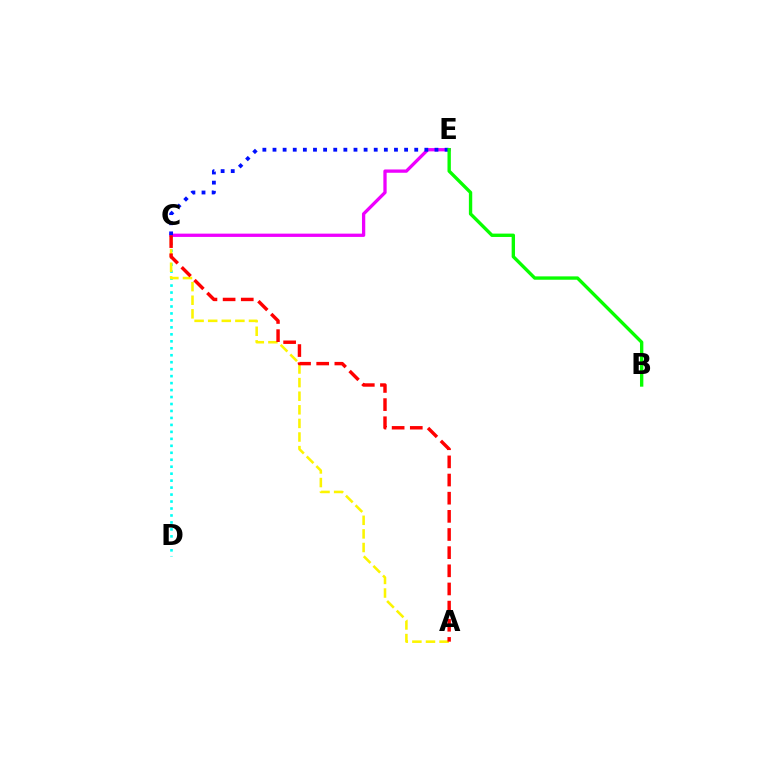{('C', 'D'): [{'color': '#00fff6', 'line_style': 'dotted', 'thickness': 1.89}], ('A', 'C'): [{'color': '#fcf500', 'line_style': 'dashed', 'thickness': 1.85}, {'color': '#ff0000', 'line_style': 'dashed', 'thickness': 2.47}], ('C', 'E'): [{'color': '#ee00ff', 'line_style': 'solid', 'thickness': 2.37}, {'color': '#0010ff', 'line_style': 'dotted', 'thickness': 2.75}], ('B', 'E'): [{'color': '#08ff00', 'line_style': 'solid', 'thickness': 2.42}]}